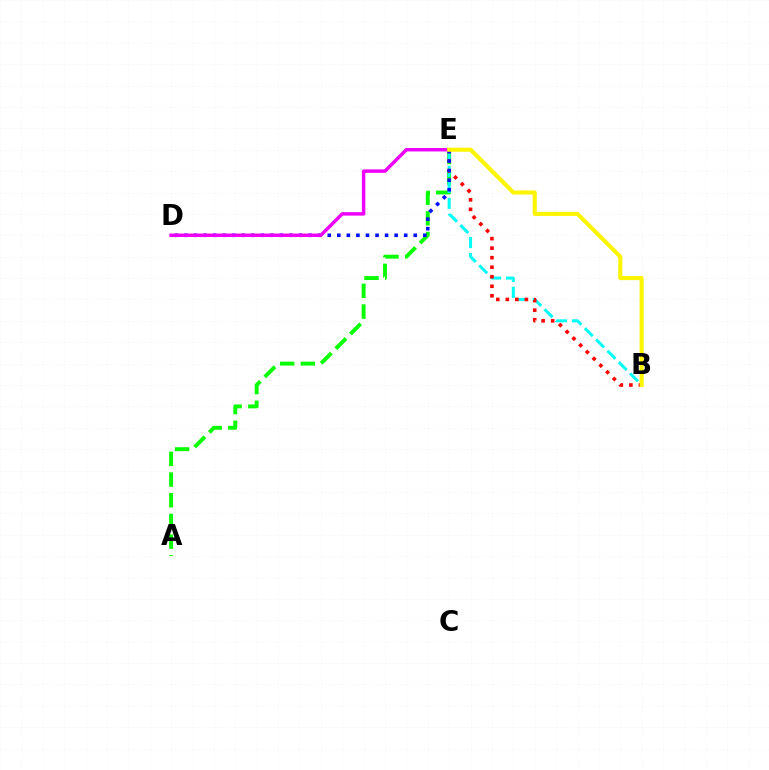{('A', 'E'): [{'color': '#08ff00', 'line_style': 'dashed', 'thickness': 2.81}], ('B', 'E'): [{'color': '#00fff6', 'line_style': 'dashed', 'thickness': 2.18}, {'color': '#ff0000', 'line_style': 'dotted', 'thickness': 2.59}, {'color': '#fcf500', 'line_style': 'solid', 'thickness': 2.95}], ('D', 'E'): [{'color': '#0010ff', 'line_style': 'dotted', 'thickness': 2.6}, {'color': '#ee00ff', 'line_style': 'solid', 'thickness': 2.49}]}